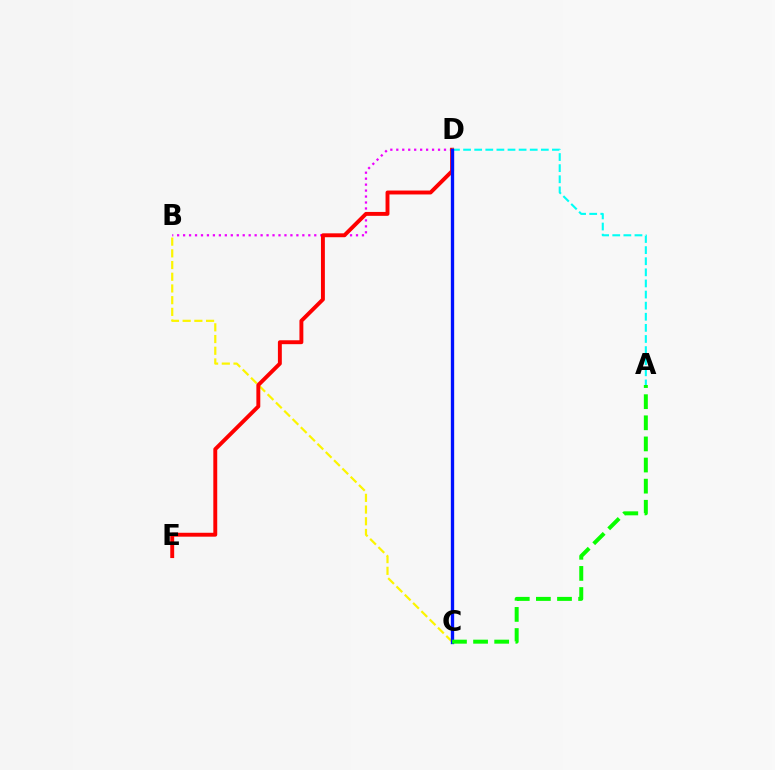{('B', 'C'): [{'color': '#fcf500', 'line_style': 'dashed', 'thickness': 1.59}], ('B', 'D'): [{'color': '#ee00ff', 'line_style': 'dotted', 'thickness': 1.62}], ('D', 'E'): [{'color': '#ff0000', 'line_style': 'solid', 'thickness': 2.81}], ('A', 'D'): [{'color': '#00fff6', 'line_style': 'dashed', 'thickness': 1.51}], ('C', 'D'): [{'color': '#0010ff', 'line_style': 'solid', 'thickness': 2.39}], ('A', 'C'): [{'color': '#08ff00', 'line_style': 'dashed', 'thickness': 2.87}]}